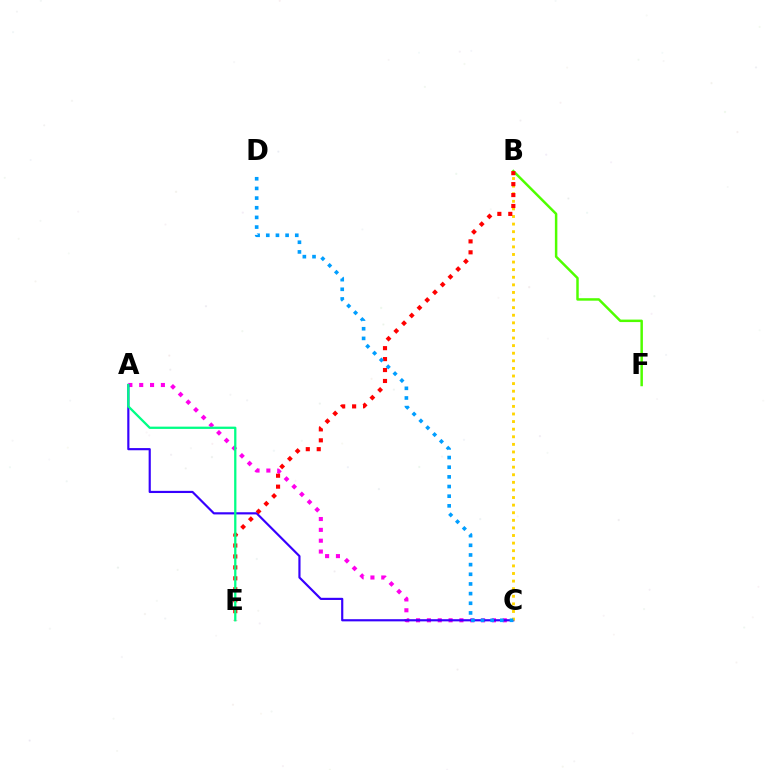{('A', 'C'): [{'color': '#ff00ed', 'line_style': 'dotted', 'thickness': 2.95}, {'color': '#3700ff', 'line_style': 'solid', 'thickness': 1.56}], ('B', 'F'): [{'color': '#4fff00', 'line_style': 'solid', 'thickness': 1.79}], ('B', 'C'): [{'color': '#ffd500', 'line_style': 'dotted', 'thickness': 2.06}], ('B', 'E'): [{'color': '#ff0000', 'line_style': 'dotted', 'thickness': 2.97}], ('C', 'D'): [{'color': '#009eff', 'line_style': 'dotted', 'thickness': 2.62}], ('A', 'E'): [{'color': '#00ff86', 'line_style': 'solid', 'thickness': 1.64}]}